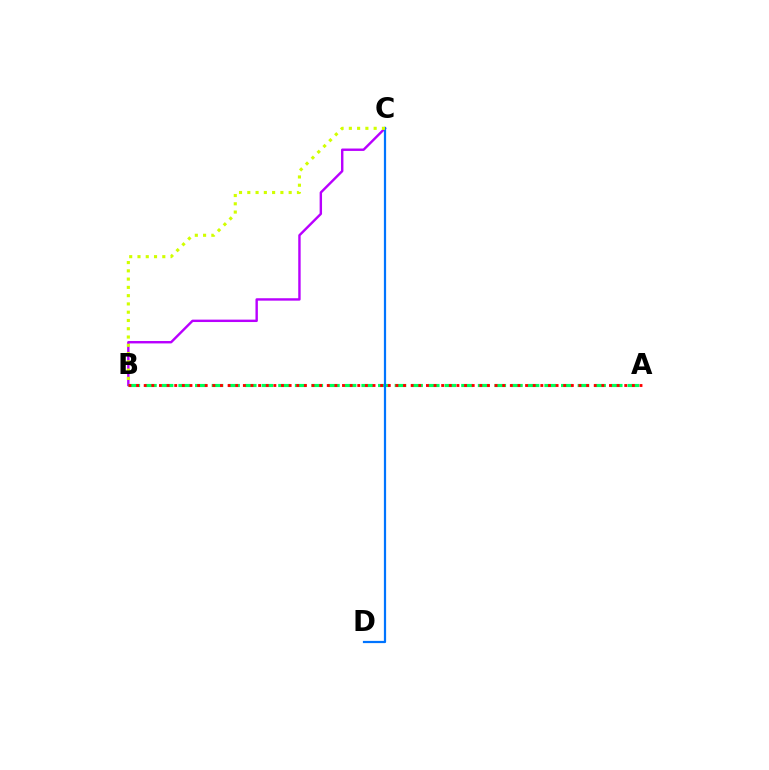{('B', 'C'): [{'color': '#b900ff', 'line_style': 'solid', 'thickness': 1.73}, {'color': '#d1ff00', 'line_style': 'dotted', 'thickness': 2.25}], ('A', 'B'): [{'color': '#00ff5c', 'line_style': 'dashed', 'thickness': 2.26}, {'color': '#ff0000', 'line_style': 'dotted', 'thickness': 2.07}], ('C', 'D'): [{'color': '#0074ff', 'line_style': 'solid', 'thickness': 1.61}]}